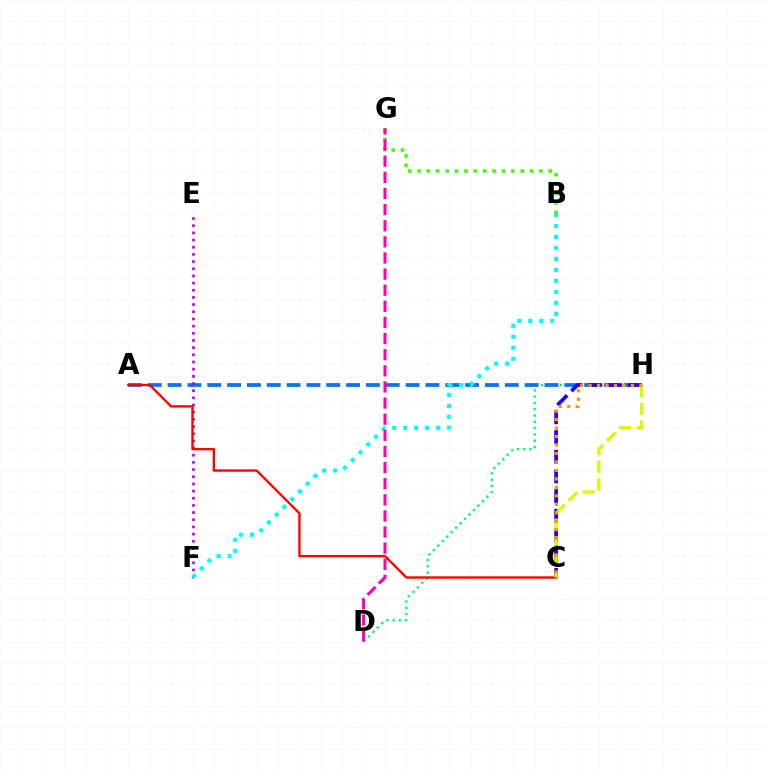{('D', 'H'): [{'color': '#00ff5c', 'line_style': 'dotted', 'thickness': 1.71}], ('B', 'G'): [{'color': '#3dff00', 'line_style': 'dotted', 'thickness': 2.55}], ('A', 'H'): [{'color': '#0074ff', 'line_style': 'dashed', 'thickness': 2.69}], ('E', 'F'): [{'color': '#b900ff', 'line_style': 'dotted', 'thickness': 1.95}], ('B', 'F'): [{'color': '#00fff6', 'line_style': 'dotted', 'thickness': 2.98}], ('C', 'H'): [{'color': '#2500ff', 'line_style': 'dashed', 'thickness': 2.68}, {'color': '#d1ff00', 'line_style': 'dashed', 'thickness': 2.4}, {'color': '#ff9400', 'line_style': 'dotted', 'thickness': 2.3}], ('A', 'C'): [{'color': '#ff0000', 'line_style': 'solid', 'thickness': 1.69}], ('D', 'G'): [{'color': '#ff00ac', 'line_style': 'dashed', 'thickness': 2.19}]}